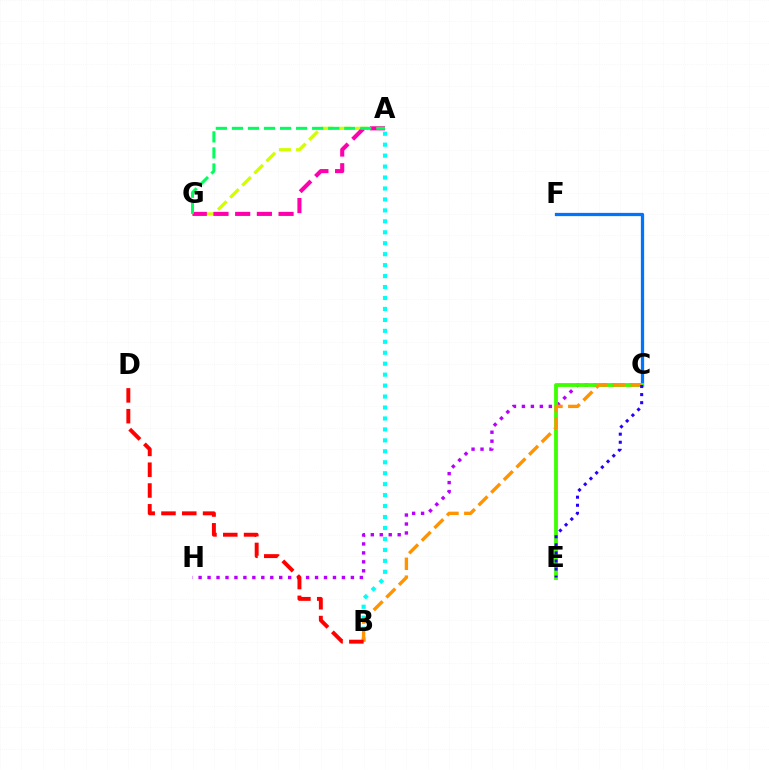{('A', 'G'): [{'color': '#d1ff00', 'line_style': 'dashed', 'thickness': 2.33}, {'color': '#ff00ac', 'line_style': 'dashed', 'thickness': 2.95}, {'color': '#00ff5c', 'line_style': 'dashed', 'thickness': 2.18}], ('A', 'B'): [{'color': '#00fff6', 'line_style': 'dotted', 'thickness': 2.98}], ('C', 'F'): [{'color': '#0074ff', 'line_style': 'solid', 'thickness': 2.35}], ('C', 'H'): [{'color': '#b900ff', 'line_style': 'dotted', 'thickness': 2.43}], ('C', 'E'): [{'color': '#3dff00', 'line_style': 'solid', 'thickness': 2.75}, {'color': '#2500ff', 'line_style': 'dotted', 'thickness': 2.19}], ('B', 'C'): [{'color': '#ff9400', 'line_style': 'dashed', 'thickness': 2.43}], ('B', 'D'): [{'color': '#ff0000', 'line_style': 'dashed', 'thickness': 2.83}]}